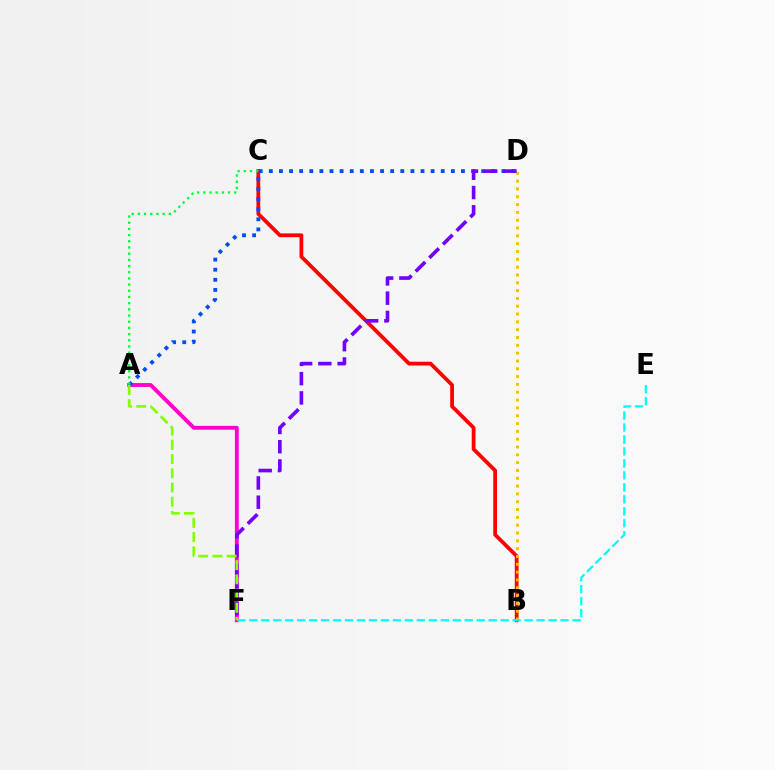{('A', 'F'): [{'color': '#ff00cf', 'line_style': 'solid', 'thickness': 2.78}, {'color': '#84ff00', 'line_style': 'dashed', 'thickness': 1.93}], ('B', 'C'): [{'color': '#ff0000', 'line_style': 'solid', 'thickness': 2.72}], ('A', 'D'): [{'color': '#004bff', 'line_style': 'dotted', 'thickness': 2.75}], ('B', 'D'): [{'color': '#ffbd00', 'line_style': 'dotted', 'thickness': 2.12}], ('A', 'C'): [{'color': '#00ff39', 'line_style': 'dotted', 'thickness': 1.68}], ('E', 'F'): [{'color': '#00fff6', 'line_style': 'dashed', 'thickness': 1.63}], ('D', 'F'): [{'color': '#7200ff', 'line_style': 'dashed', 'thickness': 2.62}]}